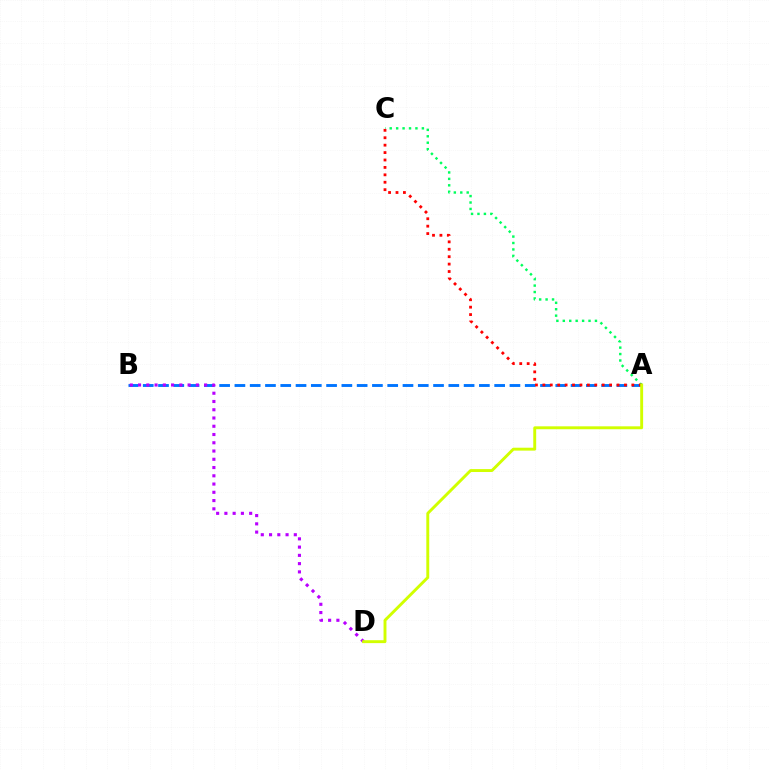{('A', 'B'): [{'color': '#0074ff', 'line_style': 'dashed', 'thickness': 2.08}], ('A', 'C'): [{'color': '#00ff5c', 'line_style': 'dotted', 'thickness': 1.75}, {'color': '#ff0000', 'line_style': 'dotted', 'thickness': 2.02}], ('B', 'D'): [{'color': '#b900ff', 'line_style': 'dotted', 'thickness': 2.24}], ('A', 'D'): [{'color': '#d1ff00', 'line_style': 'solid', 'thickness': 2.1}]}